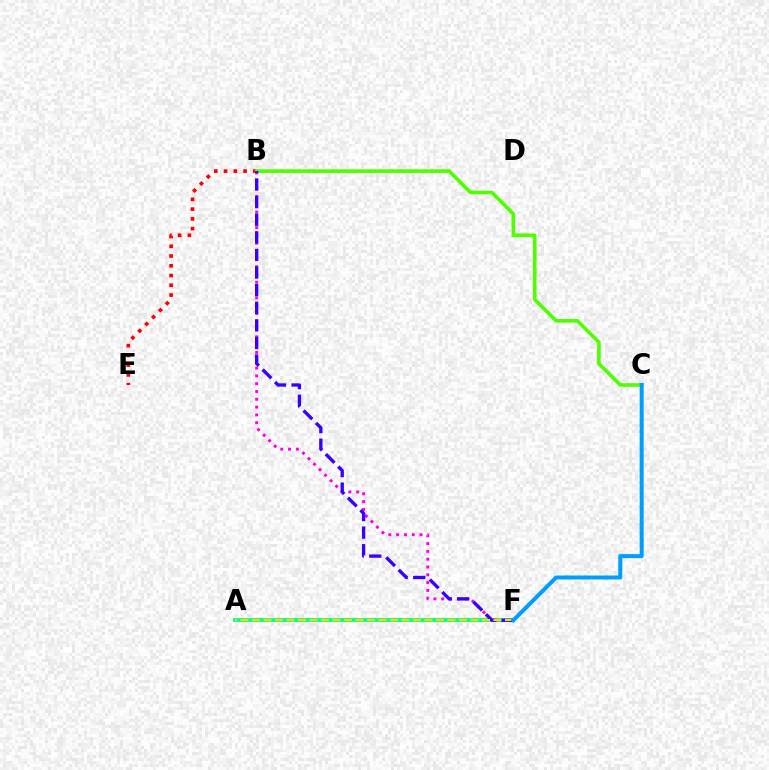{('A', 'F'): [{'color': '#00ff86', 'line_style': 'solid', 'thickness': 2.74}, {'color': '#ffd500', 'line_style': 'dashed', 'thickness': 1.56}], ('B', 'E'): [{'color': '#ff0000', 'line_style': 'dotted', 'thickness': 2.65}], ('B', 'F'): [{'color': '#ff00ed', 'line_style': 'dotted', 'thickness': 2.12}, {'color': '#3700ff', 'line_style': 'dashed', 'thickness': 2.39}], ('B', 'C'): [{'color': '#4fff00', 'line_style': 'solid', 'thickness': 2.61}], ('C', 'F'): [{'color': '#009eff', 'line_style': 'solid', 'thickness': 2.89}]}